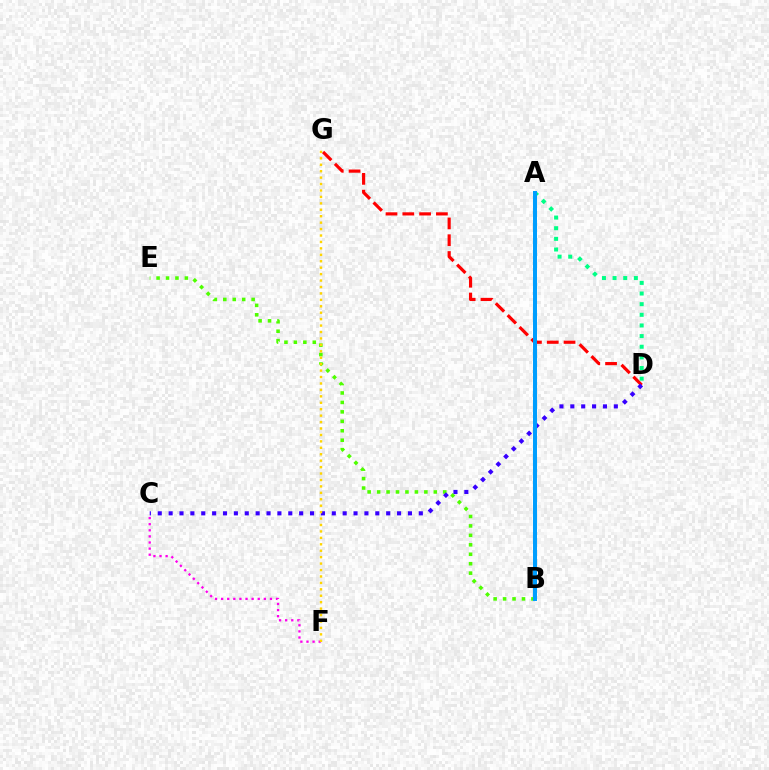{('D', 'G'): [{'color': '#ff0000', 'line_style': 'dashed', 'thickness': 2.28}], ('C', 'F'): [{'color': '#ff00ed', 'line_style': 'dotted', 'thickness': 1.66}], ('B', 'E'): [{'color': '#4fff00', 'line_style': 'dotted', 'thickness': 2.57}], ('C', 'D'): [{'color': '#3700ff', 'line_style': 'dotted', 'thickness': 2.96}], ('F', 'G'): [{'color': '#ffd500', 'line_style': 'dotted', 'thickness': 1.75}], ('A', 'D'): [{'color': '#00ff86', 'line_style': 'dotted', 'thickness': 2.89}], ('A', 'B'): [{'color': '#009eff', 'line_style': 'solid', 'thickness': 2.87}]}